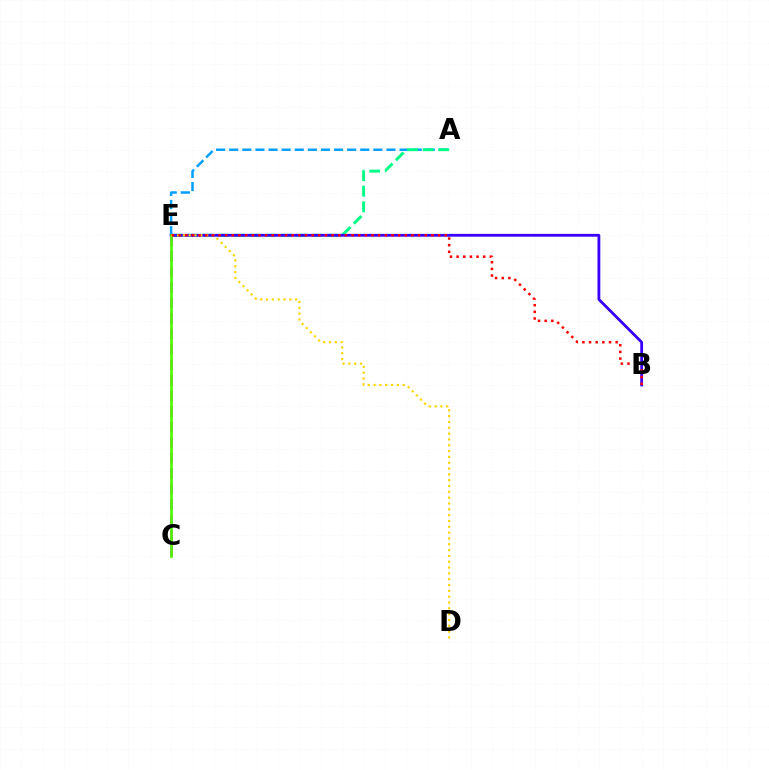{('A', 'E'): [{'color': '#009eff', 'line_style': 'dashed', 'thickness': 1.78}, {'color': '#00ff86', 'line_style': 'dashed', 'thickness': 2.12}], ('C', 'E'): [{'color': '#ff00ed', 'line_style': 'dashed', 'thickness': 2.11}, {'color': '#4fff00', 'line_style': 'solid', 'thickness': 1.95}], ('B', 'E'): [{'color': '#3700ff', 'line_style': 'solid', 'thickness': 2.02}, {'color': '#ff0000', 'line_style': 'dotted', 'thickness': 1.81}], ('D', 'E'): [{'color': '#ffd500', 'line_style': 'dotted', 'thickness': 1.58}]}